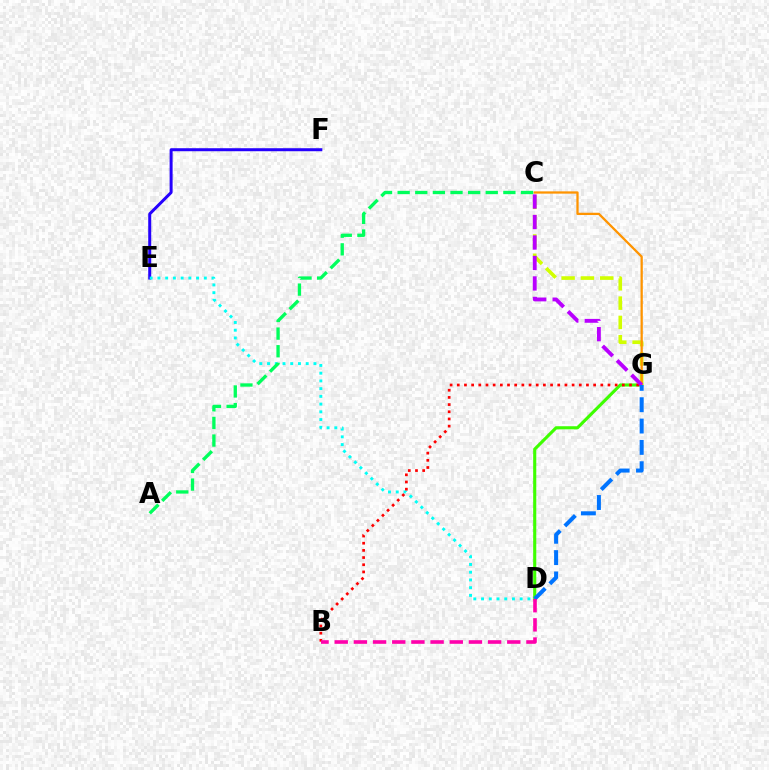{('D', 'G'): [{'color': '#3dff00', 'line_style': 'solid', 'thickness': 2.24}, {'color': '#0074ff', 'line_style': 'dashed', 'thickness': 2.9}], ('E', 'F'): [{'color': '#2500ff', 'line_style': 'solid', 'thickness': 2.16}], ('D', 'E'): [{'color': '#00fff6', 'line_style': 'dotted', 'thickness': 2.1}], ('C', 'G'): [{'color': '#d1ff00', 'line_style': 'dashed', 'thickness': 2.62}, {'color': '#ff9400', 'line_style': 'solid', 'thickness': 1.64}, {'color': '#b900ff', 'line_style': 'dashed', 'thickness': 2.78}], ('B', 'G'): [{'color': '#ff0000', 'line_style': 'dotted', 'thickness': 1.95}], ('A', 'C'): [{'color': '#00ff5c', 'line_style': 'dashed', 'thickness': 2.39}], ('B', 'D'): [{'color': '#ff00ac', 'line_style': 'dashed', 'thickness': 2.6}]}